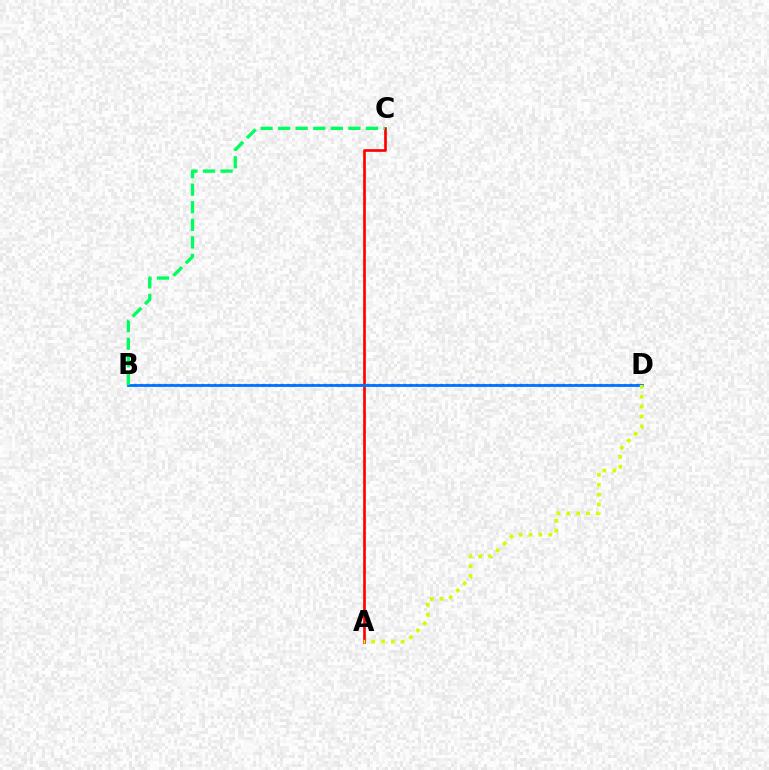{('B', 'D'): [{'color': '#b900ff', 'line_style': 'dotted', 'thickness': 1.66}, {'color': '#0074ff', 'line_style': 'solid', 'thickness': 2.03}], ('A', 'C'): [{'color': '#ff0000', 'line_style': 'solid', 'thickness': 1.92}], ('B', 'C'): [{'color': '#00ff5c', 'line_style': 'dashed', 'thickness': 2.39}], ('A', 'D'): [{'color': '#d1ff00', 'line_style': 'dotted', 'thickness': 2.68}]}